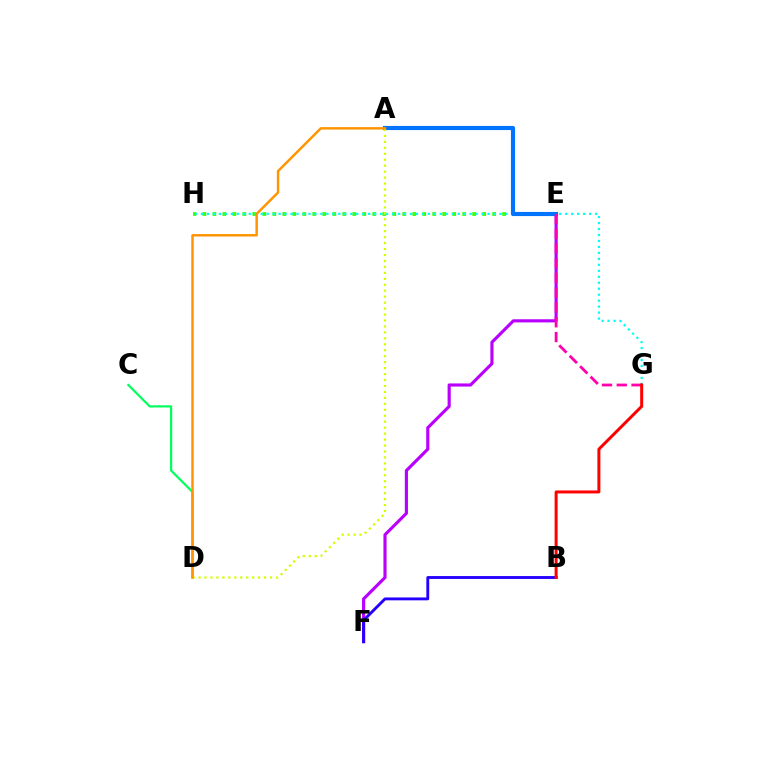{('C', 'D'): [{'color': '#00ff5c', 'line_style': 'solid', 'thickness': 1.58}], ('E', 'F'): [{'color': '#b900ff', 'line_style': 'solid', 'thickness': 2.26}], ('E', 'H'): [{'color': '#3dff00', 'line_style': 'dotted', 'thickness': 2.71}], ('G', 'H'): [{'color': '#00fff6', 'line_style': 'dotted', 'thickness': 1.62}], ('A', 'E'): [{'color': '#0074ff', 'line_style': 'solid', 'thickness': 2.98}], ('A', 'D'): [{'color': '#d1ff00', 'line_style': 'dotted', 'thickness': 1.62}, {'color': '#ff9400', 'line_style': 'solid', 'thickness': 1.76}], ('B', 'F'): [{'color': '#2500ff', 'line_style': 'solid', 'thickness': 2.07}], ('E', 'G'): [{'color': '#ff00ac', 'line_style': 'dashed', 'thickness': 2.0}], ('B', 'G'): [{'color': '#ff0000', 'line_style': 'solid', 'thickness': 2.14}]}